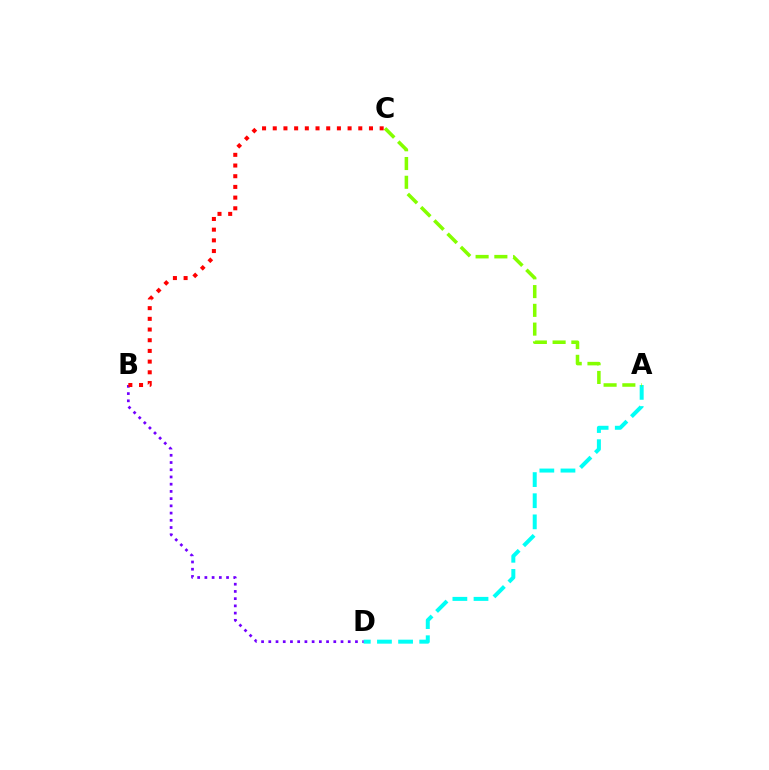{('A', 'D'): [{'color': '#00fff6', 'line_style': 'dashed', 'thickness': 2.87}], ('A', 'C'): [{'color': '#84ff00', 'line_style': 'dashed', 'thickness': 2.55}], ('B', 'D'): [{'color': '#7200ff', 'line_style': 'dotted', 'thickness': 1.96}], ('B', 'C'): [{'color': '#ff0000', 'line_style': 'dotted', 'thickness': 2.9}]}